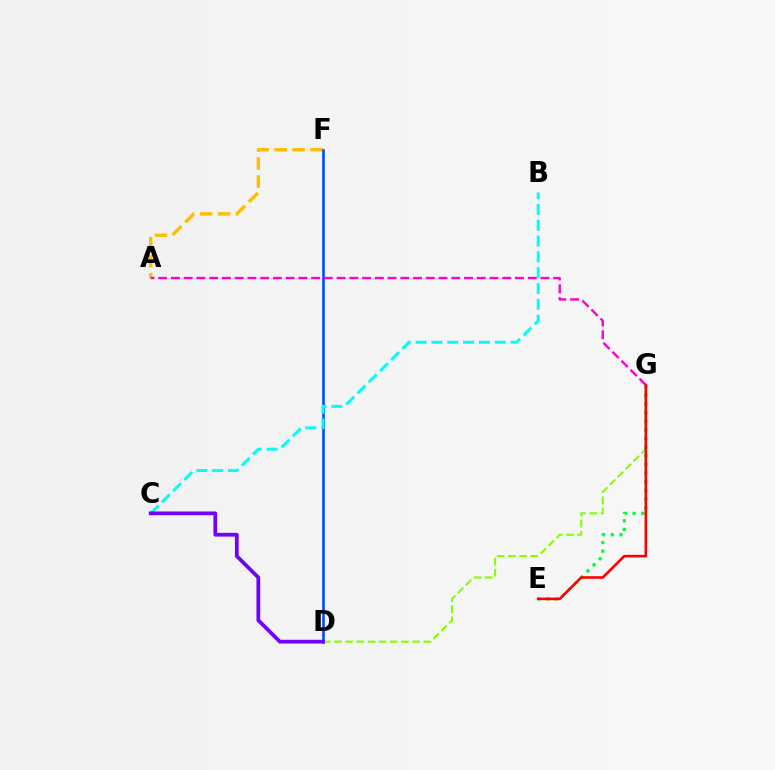{('A', 'F'): [{'color': '#ffbd00', 'line_style': 'dashed', 'thickness': 2.45}], ('D', 'F'): [{'color': '#004bff', 'line_style': 'solid', 'thickness': 1.87}], ('D', 'G'): [{'color': '#84ff00', 'line_style': 'dashed', 'thickness': 1.52}], ('E', 'G'): [{'color': '#00ff39', 'line_style': 'dotted', 'thickness': 2.35}, {'color': '#ff0000', 'line_style': 'solid', 'thickness': 1.88}], ('B', 'C'): [{'color': '#00fff6', 'line_style': 'dashed', 'thickness': 2.15}], ('A', 'G'): [{'color': '#ff00cf', 'line_style': 'dashed', 'thickness': 1.73}], ('C', 'D'): [{'color': '#7200ff', 'line_style': 'solid', 'thickness': 2.7}]}